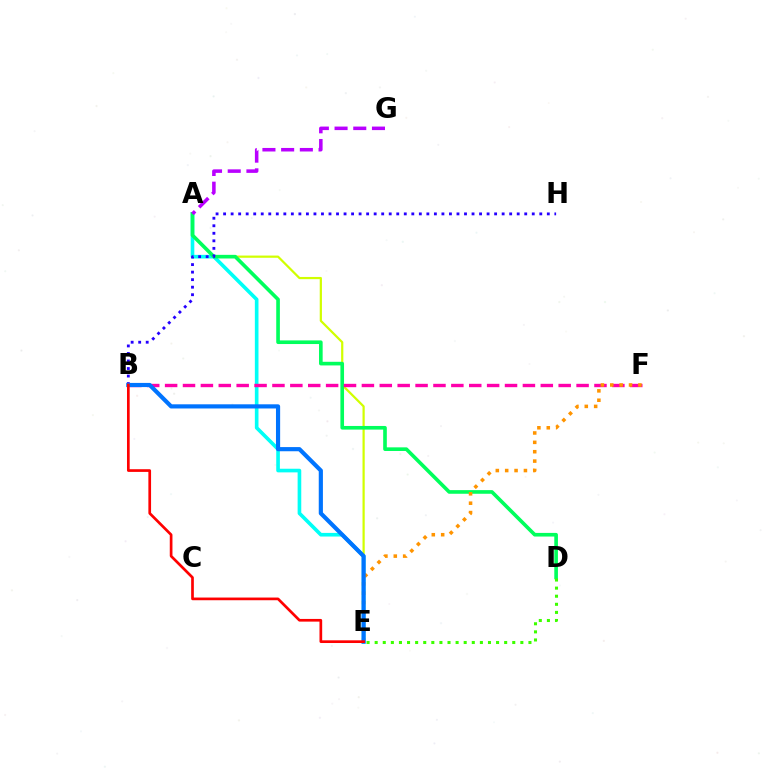{('A', 'E'): [{'color': '#00fff6', 'line_style': 'solid', 'thickness': 2.62}, {'color': '#d1ff00', 'line_style': 'solid', 'thickness': 1.6}], ('A', 'D'): [{'color': '#00ff5c', 'line_style': 'solid', 'thickness': 2.62}], ('B', 'H'): [{'color': '#2500ff', 'line_style': 'dotted', 'thickness': 2.05}], ('B', 'F'): [{'color': '#ff00ac', 'line_style': 'dashed', 'thickness': 2.43}], ('D', 'E'): [{'color': '#3dff00', 'line_style': 'dotted', 'thickness': 2.2}], ('E', 'F'): [{'color': '#ff9400', 'line_style': 'dotted', 'thickness': 2.55}], ('B', 'E'): [{'color': '#0074ff', 'line_style': 'solid', 'thickness': 3.0}, {'color': '#ff0000', 'line_style': 'solid', 'thickness': 1.94}], ('A', 'G'): [{'color': '#b900ff', 'line_style': 'dashed', 'thickness': 2.54}]}